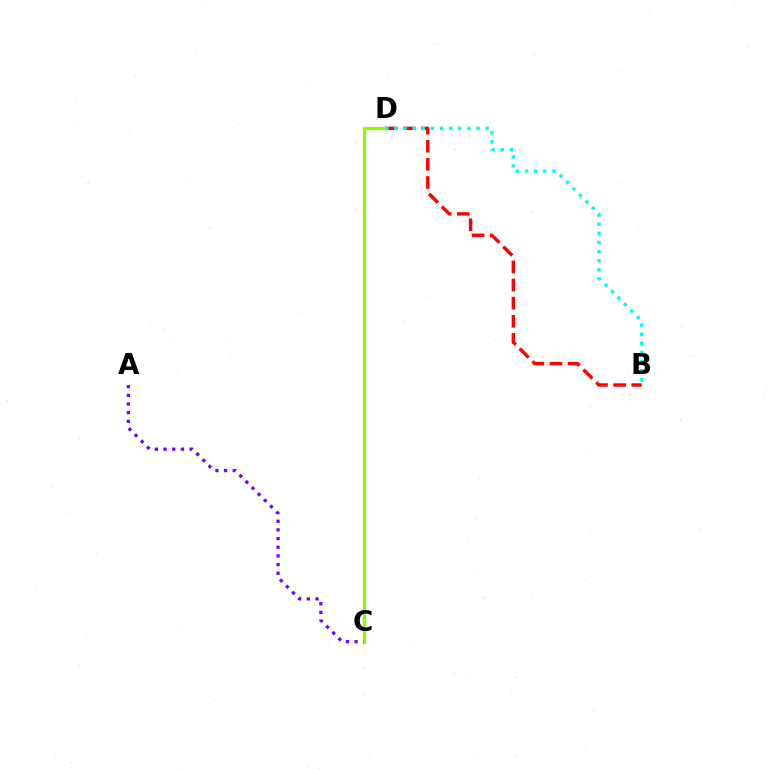{('B', 'D'): [{'color': '#ff0000', 'line_style': 'dashed', 'thickness': 2.46}, {'color': '#00fff6', 'line_style': 'dotted', 'thickness': 2.48}], ('C', 'D'): [{'color': '#84ff00', 'line_style': 'solid', 'thickness': 2.33}], ('A', 'C'): [{'color': '#7200ff', 'line_style': 'dotted', 'thickness': 2.36}]}